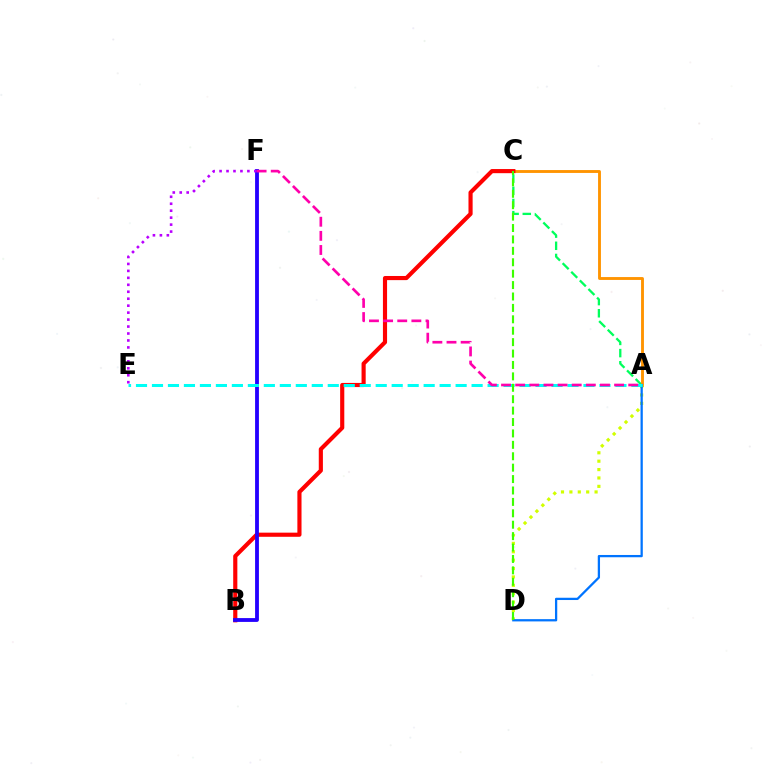{('A', 'C'): [{'color': '#00ff5c', 'line_style': 'dashed', 'thickness': 1.65}, {'color': '#ff9400', 'line_style': 'solid', 'thickness': 2.07}], ('A', 'D'): [{'color': '#d1ff00', 'line_style': 'dotted', 'thickness': 2.28}, {'color': '#0074ff', 'line_style': 'solid', 'thickness': 1.63}], ('B', 'C'): [{'color': '#ff0000', 'line_style': 'solid', 'thickness': 2.98}], ('B', 'F'): [{'color': '#2500ff', 'line_style': 'solid', 'thickness': 2.75}], ('E', 'F'): [{'color': '#b900ff', 'line_style': 'dotted', 'thickness': 1.89}], ('A', 'E'): [{'color': '#00fff6', 'line_style': 'dashed', 'thickness': 2.17}], ('C', 'D'): [{'color': '#3dff00', 'line_style': 'dashed', 'thickness': 1.55}], ('A', 'F'): [{'color': '#ff00ac', 'line_style': 'dashed', 'thickness': 1.92}]}